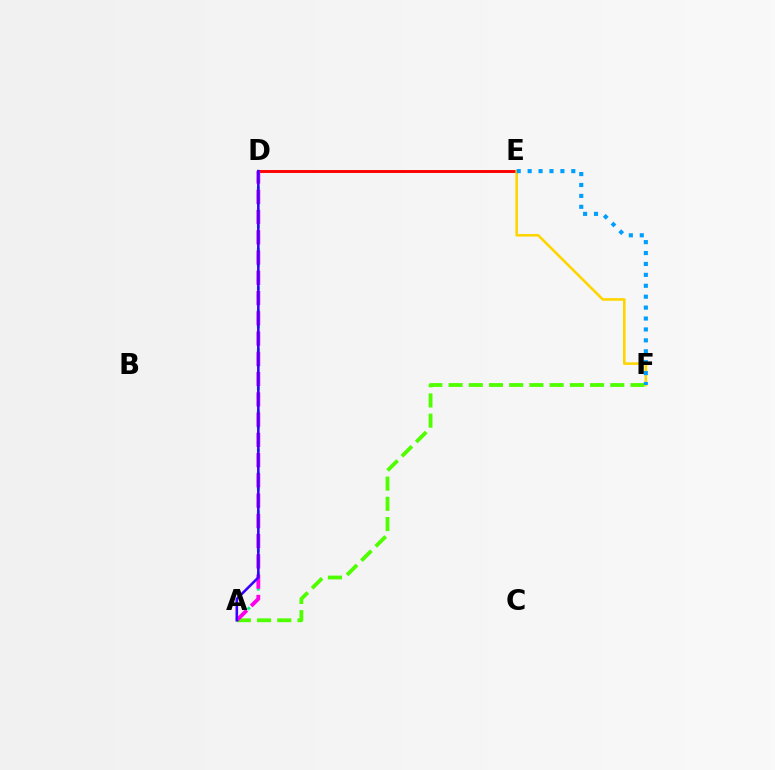{('A', 'F'): [{'color': '#4fff00', 'line_style': 'dashed', 'thickness': 2.75}], ('D', 'E'): [{'color': '#ff0000', 'line_style': 'solid', 'thickness': 2.1}], ('A', 'D'): [{'color': '#00ff86', 'line_style': 'dotted', 'thickness': 2.1}, {'color': '#ff00ed', 'line_style': 'dashed', 'thickness': 2.75}, {'color': '#3700ff', 'line_style': 'solid', 'thickness': 1.85}], ('E', 'F'): [{'color': '#ffd500', 'line_style': 'solid', 'thickness': 1.88}, {'color': '#009eff', 'line_style': 'dotted', 'thickness': 2.97}]}